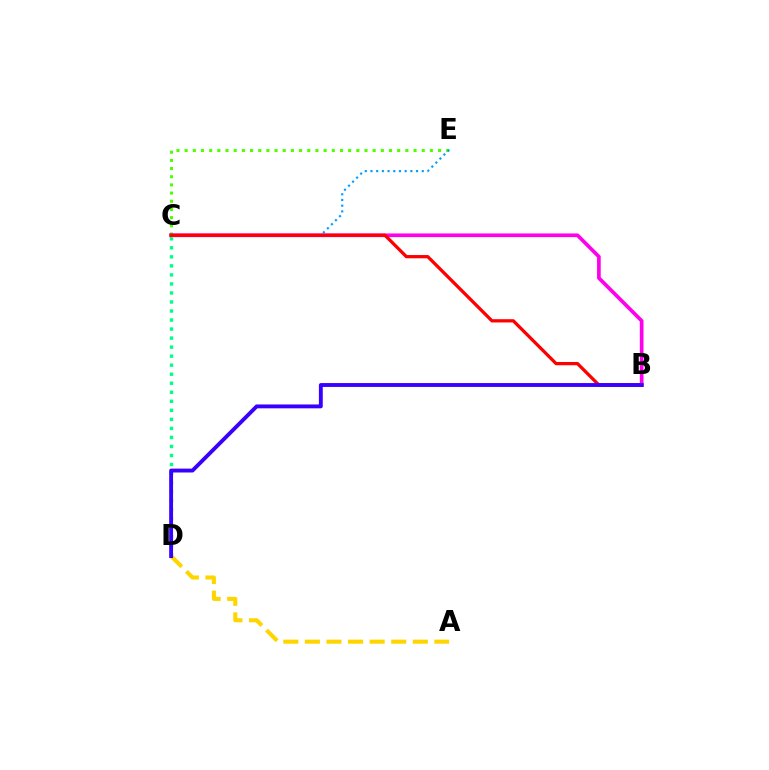{('C', 'E'): [{'color': '#4fff00', 'line_style': 'dotted', 'thickness': 2.22}, {'color': '#009eff', 'line_style': 'dotted', 'thickness': 1.55}], ('B', 'C'): [{'color': '#ff00ed', 'line_style': 'solid', 'thickness': 2.65}, {'color': '#ff0000', 'line_style': 'solid', 'thickness': 2.35}], ('C', 'D'): [{'color': '#00ff86', 'line_style': 'dotted', 'thickness': 2.45}], ('A', 'D'): [{'color': '#ffd500', 'line_style': 'dashed', 'thickness': 2.93}], ('B', 'D'): [{'color': '#3700ff', 'line_style': 'solid', 'thickness': 2.78}]}